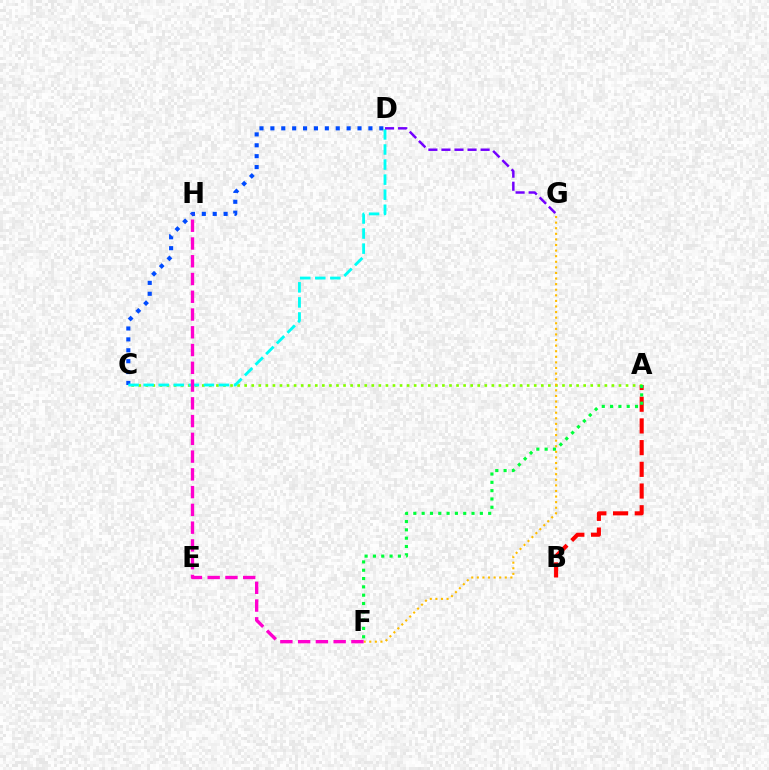{('C', 'D'): [{'color': '#004bff', 'line_style': 'dotted', 'thickness': 2.96}, {'color': '#00fff6', 'line_style': 'dashed', 'thickness': 2.05}], ('A', 'B'): [{'color': '#ff0000', 'line_style': 'dashed', 'thickness': 2.95}], ('A', 'C'): [{'color': '#84ff00', 'line_style': 'dotted', 'thickness': 1.92}], ('A', 'F'): [{'color': '#00ff39', 'line_style': 'dotted', 'thickness': 2.26}], ('D', 'G'): [{'color': '#7200ff', 'line_style': 'dashed', 'thickness': 1.77}], ('F', 'G'): [{'color': '#ffbd00', 'line_style': 'dotted', 'thickness': 1.52}], ('F', 'H'): [{'color': '#ff00cf', 'line_style': 'dashed', 'thickness': 2.41}]}